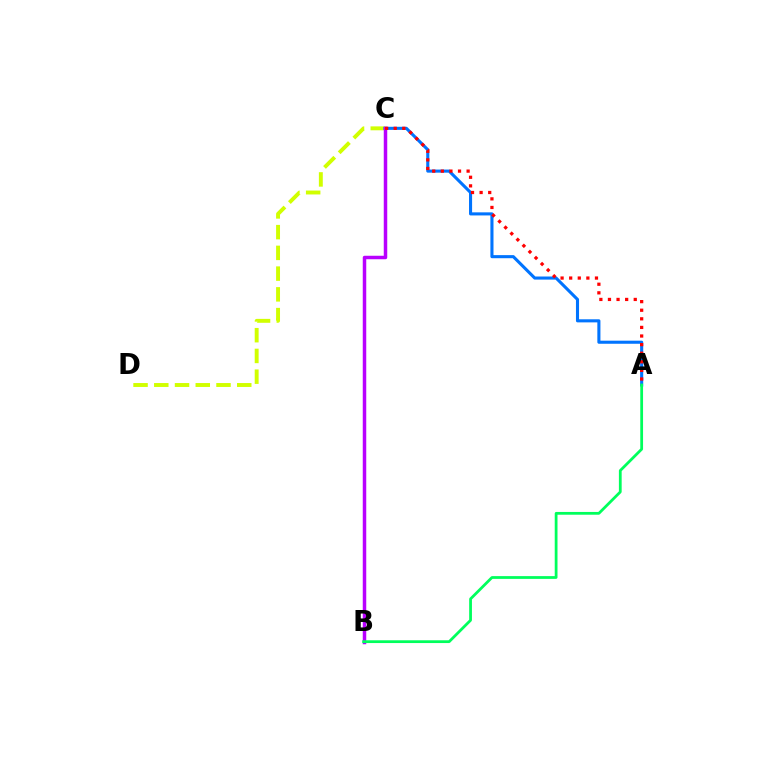{('C', 'D'): [{'color': '#d1ff00', 'line_style': 'dashed', 'thickness': 2.82}], ('A', 'C'): [{'color': '#0074ff', 'line_style': 'solid', 'thickness': 2.22}, {'color': '#ff0000', 'line_style': 'dotted', 'thickness': 2.34}], ('B', 'C'): [{'color': '#b900ff', 'line_style': 'solid', 'thickness': 2.51}], ('A', 'B'): [{'color': '#00ff5c', 'line_style': 'solid', 'thickness': 2.0}]}